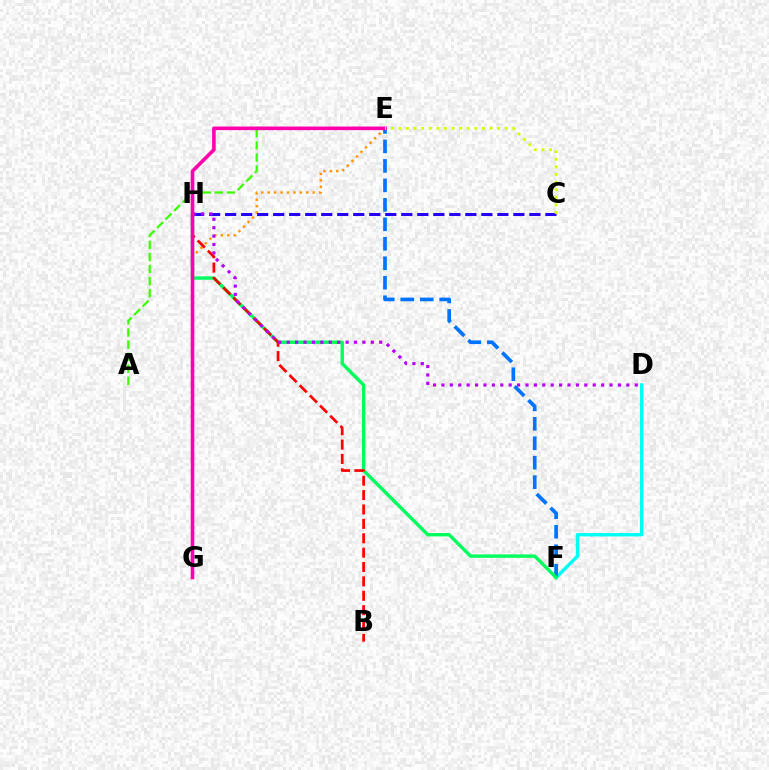{('D', 'F'): [{'color': '#00fff6', 'line_style': 'solid', 'thickness': 2.43}], ('E', 'G'): [{'color': '#ff9400', 'line_style': 'dotted', 'thickness': 1.75}, {'color': '#ff00ac', 'line_style': 'solid', 'thickness': 2.59}], ('E', 'F'): [{'color': '#0074ff', 'line_style': 'dashed', 'thickness': 2.65}], ('F', 'H'): [{'color': '#00ff5c', 'line_style': 'solid', 'thickness': 2.43}], ('A', 'E'): [{'color': '#3dff00', 'line_style': 'dashed', 'thickness': 1.64}], ('C', 'H'): [{'color': '#2500ff', 'line_style': 'dashed', 'thickness': 2.18}], ('B', 'H'): [{'color': '#ff0000', 'line_style': 'dashed', 'thickness': 1.95}], ('D', 'H'): [{'color': '#b900ff', 'line_style': 'dotted', 'thickness': 2.28}], ('C', 'E'): [{'color': '#d1ff00', 'line_style': 'dotted', 'thickness': 2.06}]}